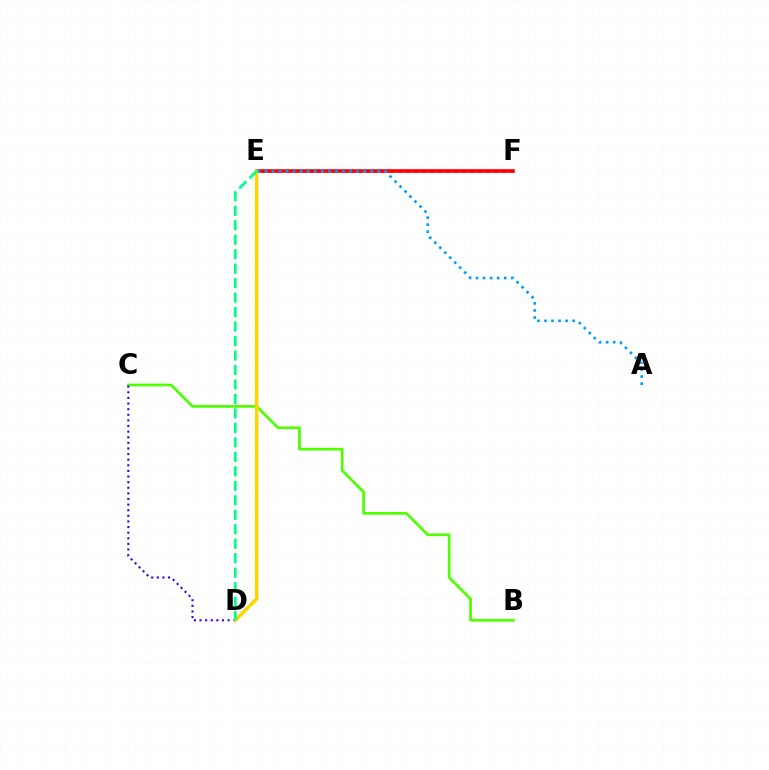{('E', 'F'): [{'color': '#ff00ed', 'line_style': 'dotted', 'thickness': 2.18}, {'color': '#ff0000', 'line_style': 'solid', 'thickness': 2.62}], ('B', 'C'): [{'color': '#4fff00', 'line_style': 'solid', 'thickness': 1.94}], ('C', 'D'): [{'color': '#3700ff', 'line_style': 'dotted', 'thickness': 1.53}], ('D', 'E'): [{'color': '#ffd500', 'line_style': 'solid', 'thickness': 2.53}, {'color': '#00ff86', 'line_style': 'dashed', 'thickness': 1.97}], ('A', 'E'): [{'color': '#009eff', 'line_style': 'dotted', 'thickness': 1.92}]}